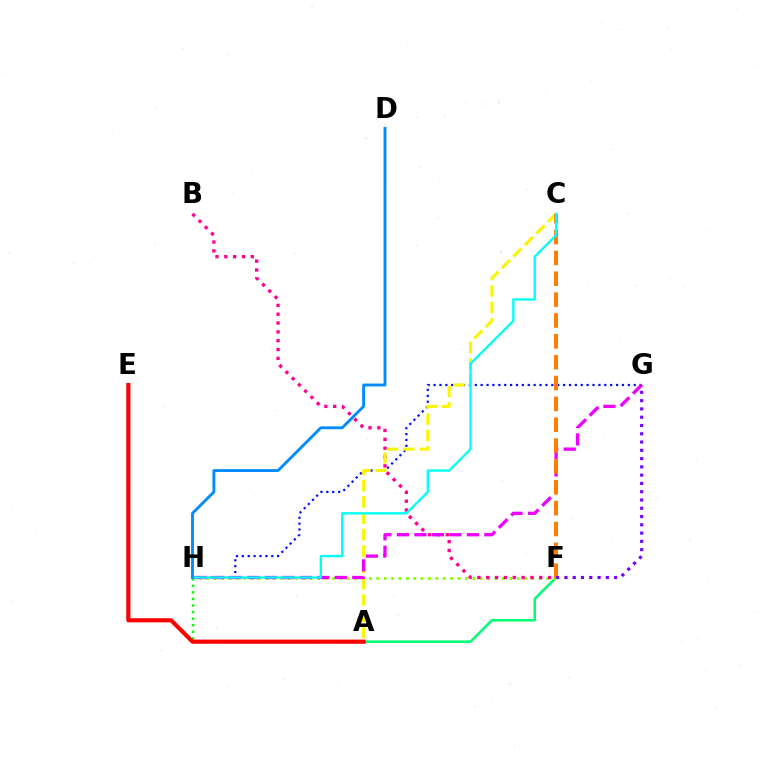{('A', 'F'): [{'color': '#00ff74', 'line_style': 'solid', 'thickness': 1.83}], ('F', 'H'): [{'color': '#84ff00', 'line_style': 'dotted', 'thickness': 2.01}], ('A', 'H'): [{'color': '#08ff00', 'line_style': 'dotted', 'thickness': 1.79}], ('G', 'H'): [{'color': '#0010ff', 'line_style': 'dotted', 'thickness': 1.6}, {'color': '#ee00ff', 'line_style': 'dashed', 'thickness': 2.38}], ('B', 'F'): [{'color': '#ff0094', 'line_style': 'dotted', 'thickness': 2.4}], ('A', 'C'): [{'color': '#fcf500', 'line_style': 'dashed', 'thickness': 2.22}], ('C', 'F'): [{'color': '#ff7c00', 'line_style': 'dashed', 'thickness': 2.83}], ('C', 'H'): [{'color': '#00fff6', 'line_style': 'solid', 'thickness': 1.68}], ('D', 'H'): [{'color': '#008cff', 'line_style': 'solid', 'thickness': 2.07}], ('A', 'E'): [{'color': '#ff0000', 'line_style': 'solid', 'thickness': 2.97}], ('F', 'G'): [{'color': '#7200ff', 'line_style': 'dotted', 'thickness': 2.25}]}